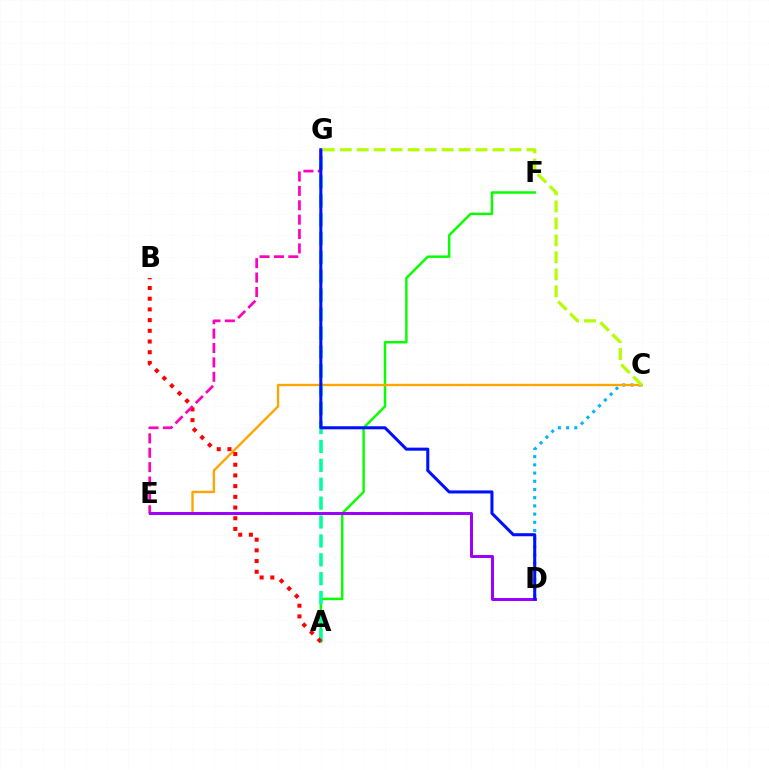{('A', 'F'): [{'color': '#08ff00', 'line_style': 'solid', 'thickness': 1.78}], ('C', 'D'): [{'color': '#00b5ff', 'line_style': 'dotted', 'thickness': 2.23}], ('C', 'E'): [{'color': '#ffa500', 'line_style': 'solid', 'thickness': 1.71}], ('C', 'G'): [{'color': '#b3ff00', 'line_style': 'dashed', 'thickness': 2.31}], ('A', 'G'): [{'color': '#00ff9d', 'line_style': 'dashed', 'thickness': 2.57}], ('A', 'B'): [{'color': '#ff0000', 'line_style': 'dotted', 'thickness': 2.91}], ('E', 'G'): [{'color': '#ff00bd', 'line_style': 'dashed', 'thickness': 1.95}], ('D', 'E'): [{'color': '#9b00ff', 'line_style': 'solid', 'thickness': 2.14}], ('D', 'G'): [{'color': '#0010ff', 'line_style': 'solid', 'thickness': 2.2}]}